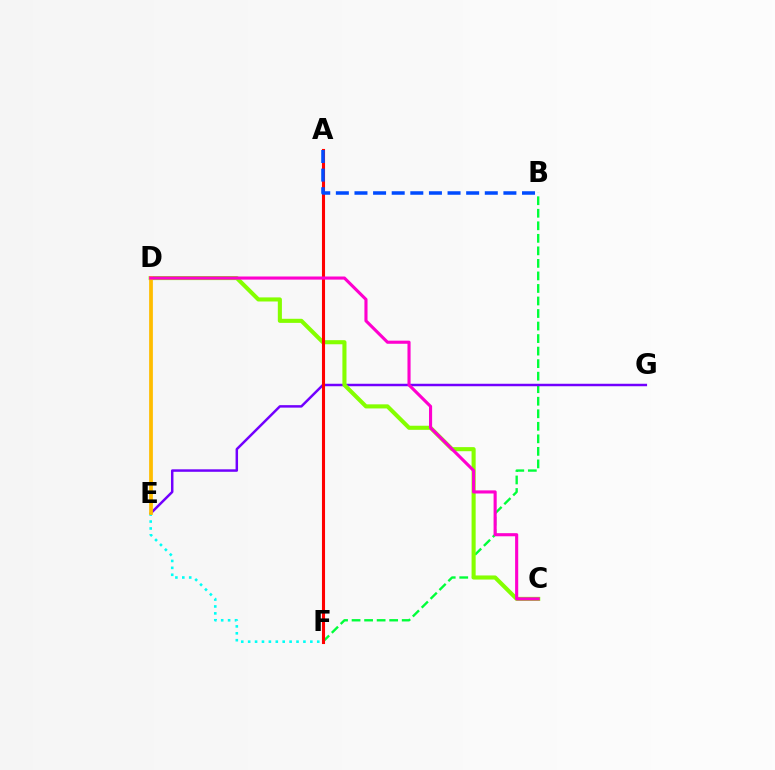{('B', 'F'): [{'color': '#00ff39', 'line_style': 'dashed', 'thickness': 1.7}], ('E', 'G'): [{'color': '#7200ff', 'line_style': 'solid', 'thickness': 1.79}], ('C', 'D'): [{'color': '#84ff00', 'line_style': 'solid', 'thickness': 2.94}, {'color': '#ff00cf', 'line_style': 'solid', 'thickness': 2.24}], ('E', 'F'): [{'color': '#00fff6', 'line_style': 'dotted', 'thickness': 1.88}], ('D', 'E'): [{'color': '#ffbd00', 'line_style': 'solid', 'thickness': 2.7}], ('A', 'F'): [{'color': '#ff0000', 'line_style': 'solid', 'thickness': 2.22}], ('A', 'B'): [{'color': '#004bff', 'line_style': 'dashed', 'thickness': 2.53}]}